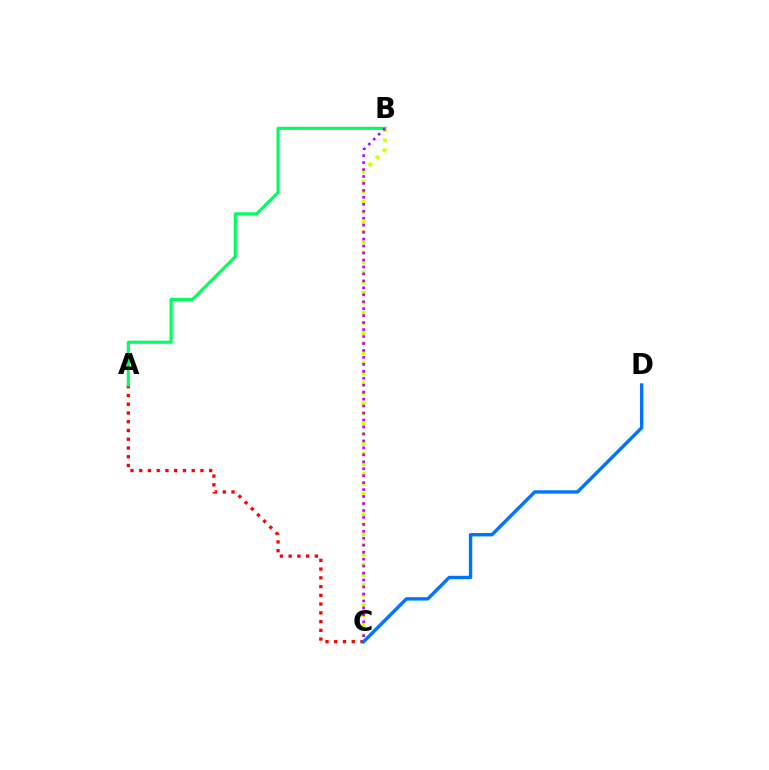{('A', 'C'): [{'color': '#ff0000', 'line_style': 'dotted', 'thickness': 2.38}], ('C', 'D'): [{'color': '#0074ff', 'line_style': 'solid', 'thickness': 2.45}], ('A', 'B'): [{'color': '#00ff5c', 'line_style': 'solid', 'thickness': 2.26}], ('B', 'C'): [{'color': '#d1ff00', 'line_style': 'dotted', 'thickness': 2.74}, {'color': '#b900ff', 'line_style': 'dotted', 'thickness': 1.89}]}